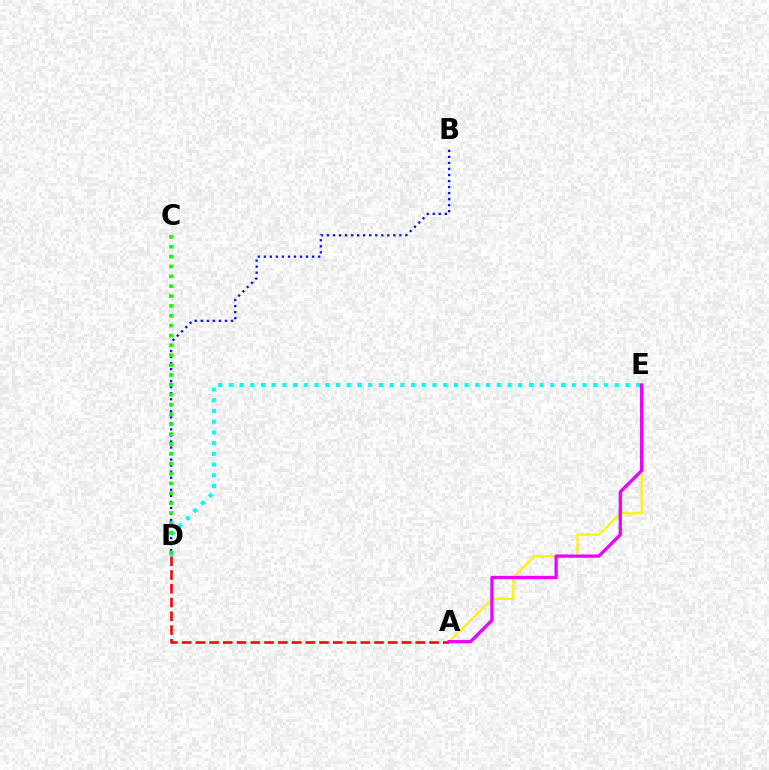{('A', 'E'): [{'color': '#fcf500', 'line_style': 'solid', 'thickness': 1.59}, {'color': '#ee00ff', 'line_style': 'solid', 'thickness': 2.35}], ('B', 'D'): [{'color': '#0010ff', 'line_style': 'dotted', 'thickness': 1.64}], ('D', 'E'): [{'color': '#00fff6', 'line_style': 'dotted', 'thickness': 2.91}], ('C', 'D'): [{'color': '#08ff00', 'line_style': 'dotted', 'thickness': 2.68}], ('A', 'D'): [{'color': '#ff0000', 'line_style': 'dashed', 'thickness': 1.87}]}